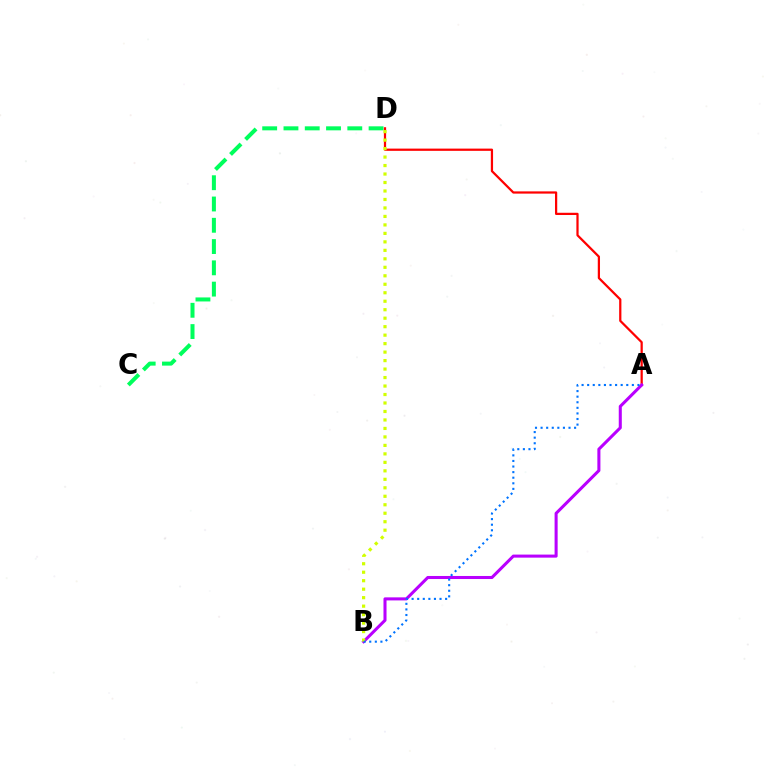{('C', 'D'): [{'color': '#00ff5c', 'line_style': 'dashed', 'thickness': 2.89}], ('A', 'D'): [{'color': '#ff0000', 'line_style': 'solid', 'thickness': 1.61}], ('A', 'B'): [{'color': '#b900ff', 'line_style': 'solid', 'thickness': 2.19}, {'color': '#0074ff', 'line_style': 'dotted', 'thickness': 1.52}], ('B', 'D'): [{'color': '#d1ff00', 'line_style': 'dotted', 'thickness': 2.3}]}